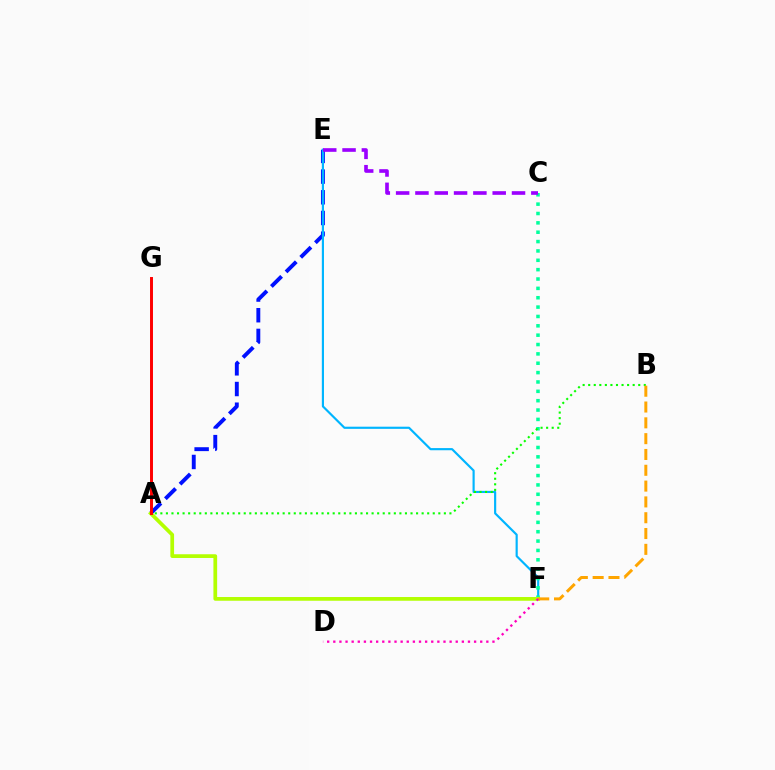{('A', 'E'): [{'color': '#0010ff', 'line_style': 'dashed', 'thickness': 2.81}], ('E', 'F'): [{'color': '#00b5ff', 'line_style': 'solid', 'thickness': 1.56}], ('C', 'F'): [{'color': '#00ff9d', 'line_style': 'dotted', 'thickness': 2.54}], ('A', 'B'): [{'color': '#08ff00', 'line_style': 'dotted', 'thickness': 1.51}], ('A', 'F'): [{'color': '#b3ff00', 'line_style': 'solid', 'thickness': 2.68}], ('B', 'F'): [{'color': '#ffa500', 'line_style': 'dashed', 'thickness': 2.15}], ('A', 'G'): [{'color': '#ff0000', 'line_style': 'solid', 'thickness': 2.13}], ('D', 'F'): [{'color': '#ff00bd', 'line_style': 'dotted', 'thickness': 1.66}], ('C', 'E'): [{'color': '#9b00ff', 'line_style': 'dashed', 'thickness': 2.62}]}